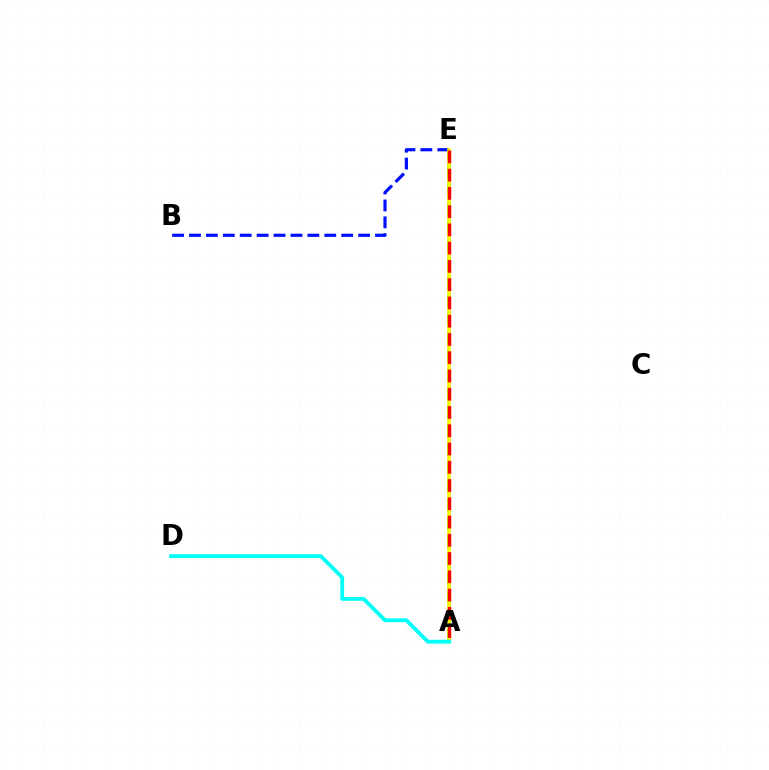{('B', 'E'): [{'color': '#0010ff', 'line_style': 'dashed', 'thickness': 2.3}], ('A', 'E'): [{'color': '#ee00ff', 'line_style': 'dotted', 'thickness': 1.61}, {'color': '#08ff00', 'line_style': 'dashed', 'thickness': 2.53}, {'color': '#fcf500', 'line_style': 'solid', 'thickness': 2.55}, {'color': '#ff0000', 'line_style': 'dashed', 'thickness': 2.48}], ('A', 'D'): [{'color': '#00fff6', 'line_style': 'solid', 'thickness': 2.75}]}